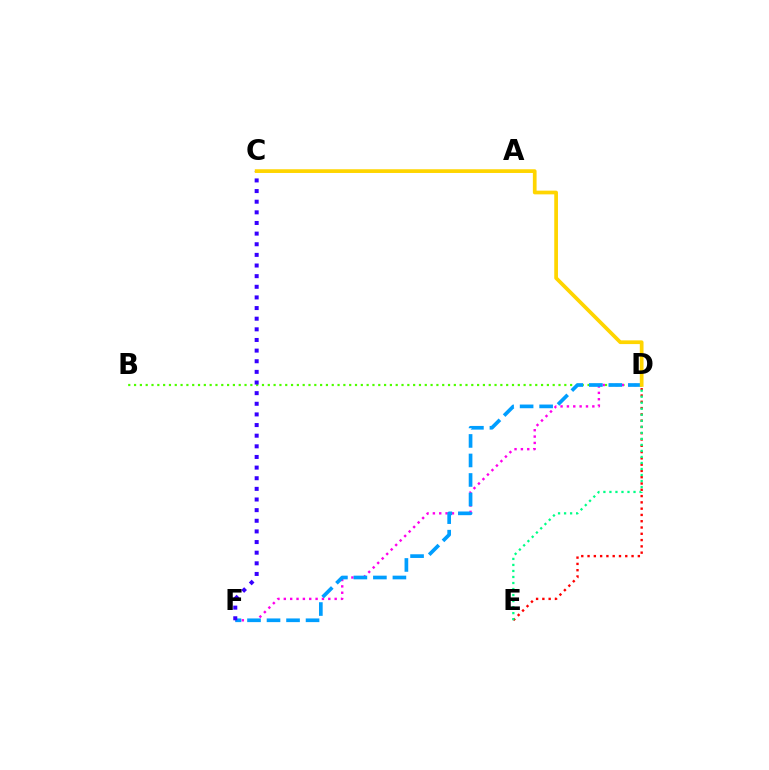{('B', 'D'): [{'color': '#4fff00', 'line_style': 'dotted', 'thickness': 1.58}], ('D', 'F'): [{'color': '#ff00ed', 'line_style': 'dotted', 'thickness': 1.73}, {'color': '#009eff', 'line_style': 'dashed', 'thickness': 2.65}], ('D', 'E'): [{'color': '#ff0000', 'line_style': 'dotted', 'thickness': 1.71}, {'color': '#00ff86', 'line_style': 'dotted', 'thickness': 1.64}], ('C', 'F'): [{'color': '#3700ff', 'line_style': 'dotted', 'thickness': 2.89}], ('C', 'D'): [{'color': '#ffd500', 'line_style': 'solid', 'thickness': 2.68}]}